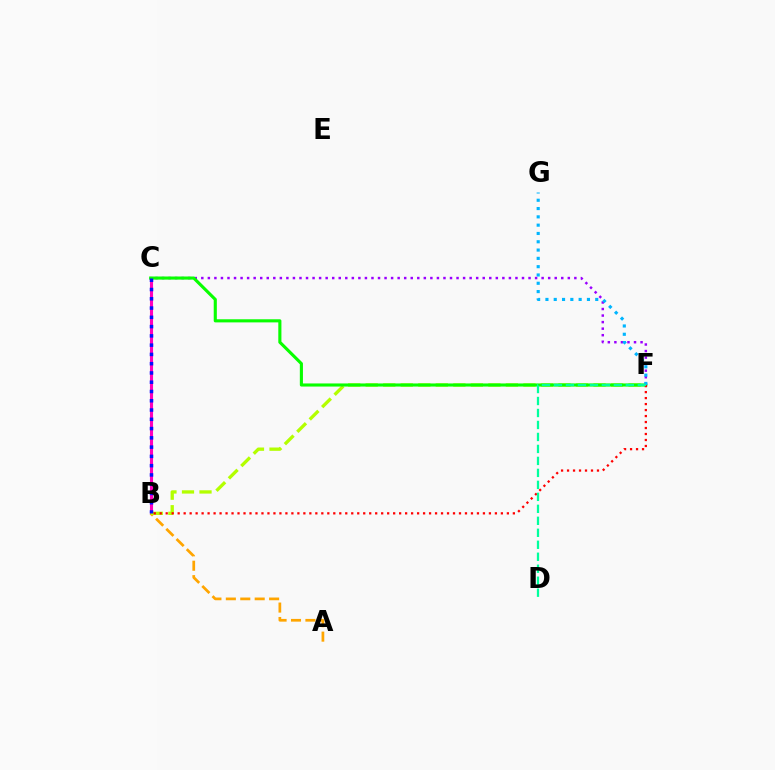{('B', 'C'): [{'color': '#ff00bd', 'line_style': 'solid', 'thickness': 2.23}, {'color': '#0010ff', 'line_style': 'dotted', 'thickness': 2.52}], ('C', 'F'): [{'color': '#9b00ff', 'line_style': 'dotted', 'thickness': 1.78}, {'color': '#08ff00', 'line_style': 'solid', 'thickness': 2.24}], ('A', 'B'): [{'color': '#ffa500', 'line_style': 'dashed', 'thickness': 1.96}], ('B', 'F'): [{'color': '#b3ff00', 'line_style': 'dashed', 'thickness': 2.38}, {'color': '#ff0000', 'line_style': 'dotted', 'thickness': 1.63}], ('F', 'G'): [{'color': '#00b5ff', 'line_style': 'dotted', 'thickness': 2.26}], ('D', 'F'): [{'color': '#00ff9d', 'line_style': 'dashed', 'thickness': 1.63}]}